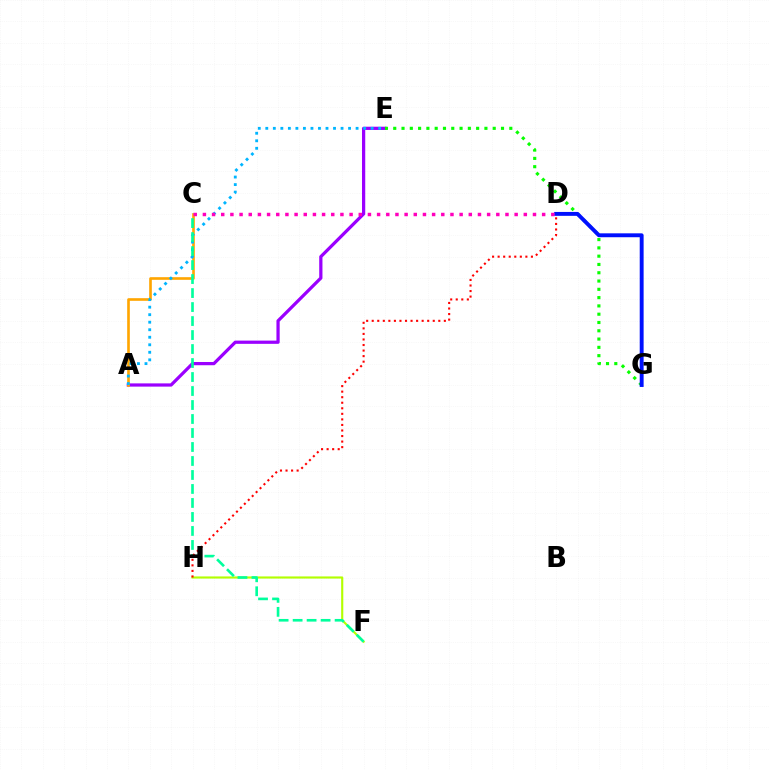{('F', 'H'): [{'color': '#b3ff00', 'line_style': 'solid', 'thickness': 1.54}], ('A', 'E'): [{'color': '#9b00ff', 'line_style': 'solid', 'thickness': 2.33}, {'color': '#00b5ff', 'line_style': 'dotted', 'thickness': 2.04}], ('E', 'G'): [{'color': '#08ff00', 'line_style': 'dotted', 'thickness': 2.25}], ('A', 'C'): [{'color': '#ffa500', 'line_style': 'solid', 'thickness': 1.9}], ('D', 'G'): [{'color': '#0010ff', 'line_style': 'solid', 'thickness': 2.81}], ('C', 'F'): [{'color': '#00ff9d', 'line_style': 'dashed', 'thickness': 1.9}], ('D', 'H'): [{'color': '#ff0000', 'line_style': 'dotted', 'thickness': 1.51}], ('C', 'D'): [{'color': '#ff00bd', 'line_style': 'dotted', 'thickness': 2.49}]}